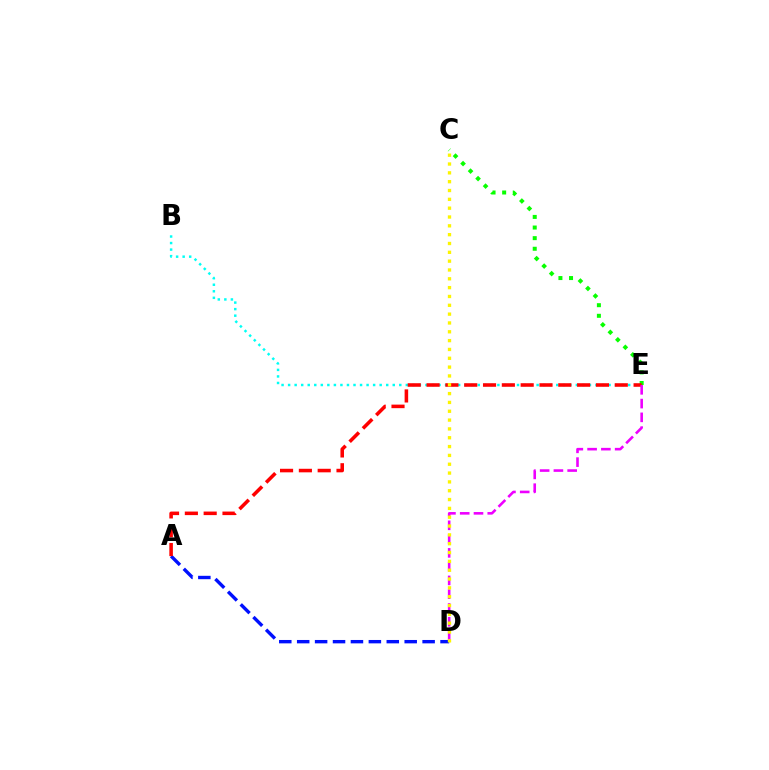{('A', 'D'): [{'color': '#0010ff', 'line_style': 'dashed', 'thickness': 2.43}], ('B', 'E'): [{'color': '#00fff6', 'line_style': 'dotted', 'thickness': 1.78}], ('C', 'E'): [{'color': '#08ff00', 'line_style': 'dotted', 'thickness': 2.88}], ('A', 'E'): [{'color': '#ff0000', 'line_style': 'dashed', 'thickness': 2.56}], ('D', 'E'): [{'color': '#ee00ff', 'line_style': 'dashed', 'thickness': 1.87}], ('C', 'D'): [{'color': '#fcf500', 'line_style': 'dotted', 'thickness': 2.4}]}